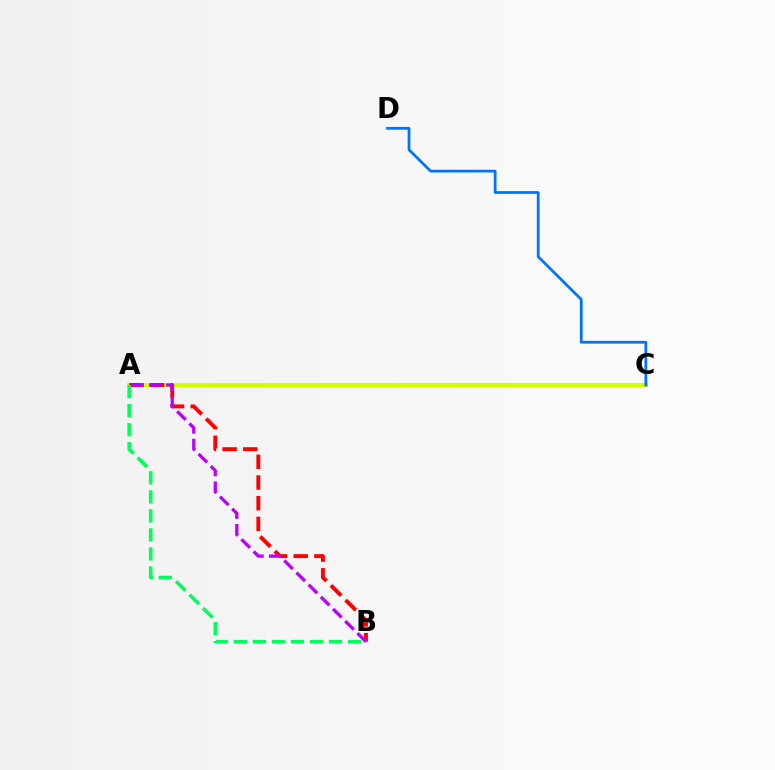{('A', 'C'): [{'color': '#d1ff00', 'line_style': 'solid', 'thickness': 2.89}], ('C', 'D'): [{'color': '#0074ff', 'line_style': 'solid', 'thickness': 1.99}], ('A', 'B'): [{'color': '#ff0000', 'line_style': 'dashed', 'thickness': 2.81}, {'color': '#b900ff', 'line_style': 'dashed', 'thickness': 2.34}, {'color': '#00ff5c', 'line_style': 'dashed', 'thickness': 2.59}]}